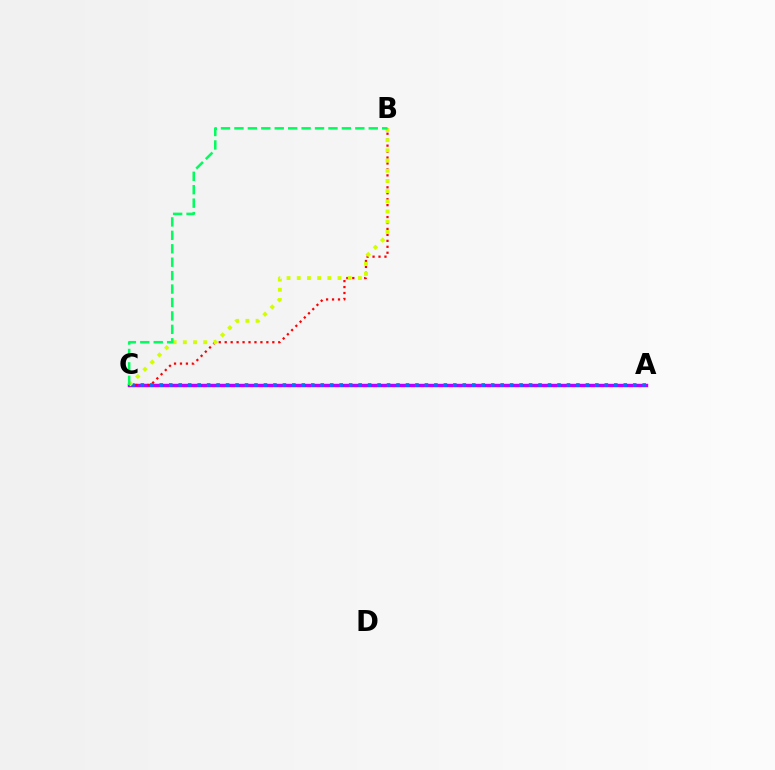{('A', 'C'): [{'color': '#b900ff', 'line_style': 'solid', 'thickness': 2.47}, {'color': '#0074ff', 'line_style': 'dotted', 'thickness': 2.57}], ('B', 'C'): [{'color': '#ff0000', 'line_style': 'dotted', 'thickness': 1.62}, {'color': '#d1ff00', 'line_style': 'dotted', 'thickness': 2.77}, {'color': '#00ff5c', 'line_style': 'dashed', 'thickness': 1.82}]}